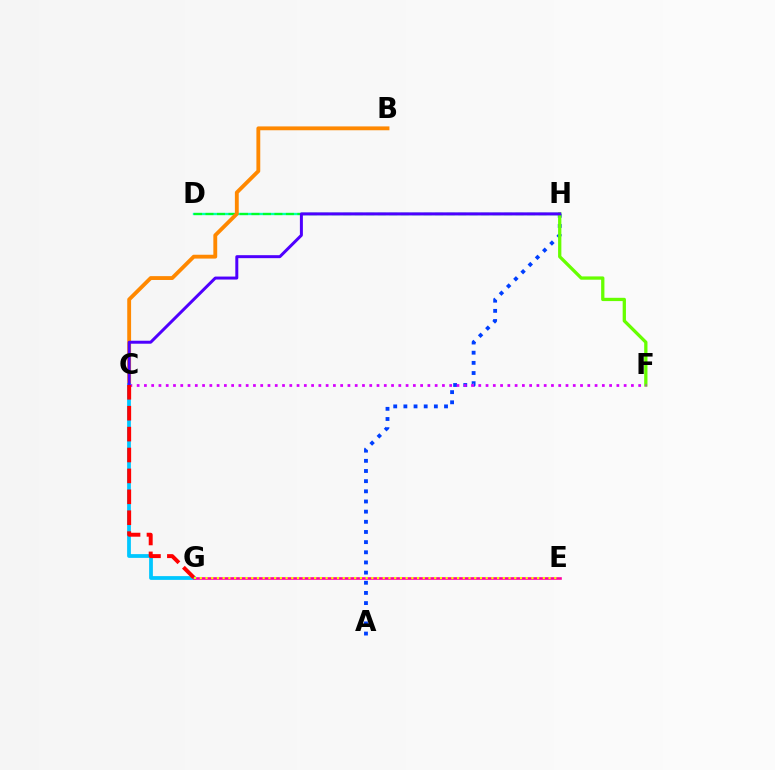{('A', 'H'): [{'color': '#003fff', 'line_style': 'dotted', 'thickness': 2.76}], ('D', 'H'): [{'color': '#00ffaf', 'line_style': 'solid', 'thickness': 1.68}, {'color': '#00ff27', 'line_style': 'dashed', 'thickness': 1.56}], ('F', 'H'): [{'color': '#66ff00', 'line_style': 'solid', 'thickness': 2.36}], ('C', 'F'): [{'color': '#d600ff', 'line_style': 'dotted', 'thickness': 1.97}], ('B', 'C'): [{'color': '#ff8800', 'line_style': 'solid', 'thickness': 2.77}], ('C', 'G'): [{'color': '#00c7ff', 'line_style': 'solid', 'thickness': 2.71}, {'color': '#ff0000', 'line_style': 'dashed', 'thickness': 2.84}], ('C', 'H'): [{'color': '#4f00ff', 'line_style': 'solid', 'thickness': 2.15}], ('E', 'G'): [{'color': '#ff00a0', 'line_style': 'solid', 'thickness': 1.89}, {'color': '#eeff00', 'line_style': 'dotted', 'thickness': 1.55}]}